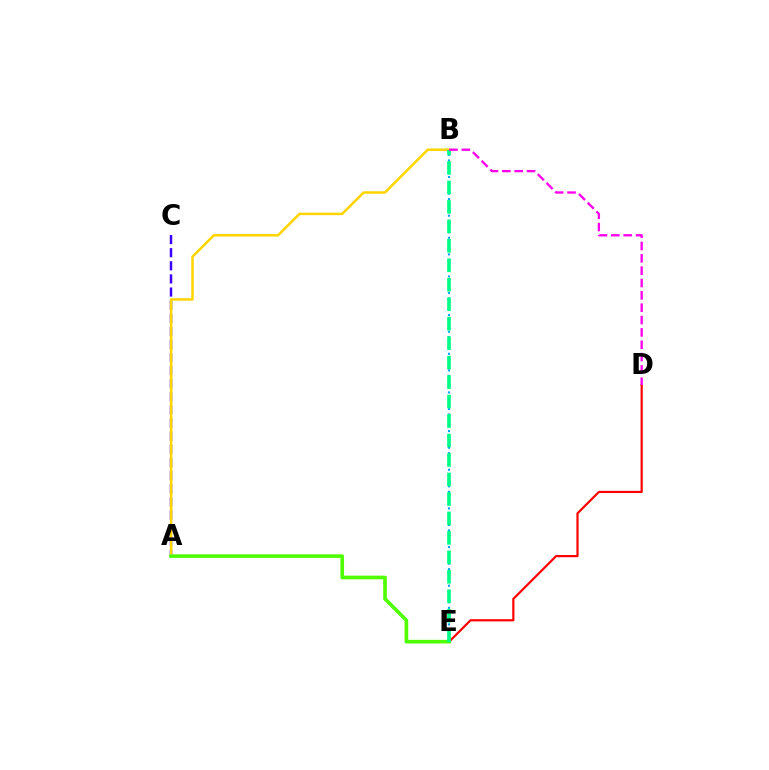{('B', 'E'): [{'color': '#009eff', 'line_style': 'dotted', 'thickness': 1.5}, {'color': '#00ff86', 'line_style': 'dashed', 'thickness': 2.64}], ('D', 'E'): [{'color': '#ff0000', 'line_style': 'solid', 'thickness': 1.58}], ('A', 'C'): [{'color': '#3700ff', 'line_style': 'dashed', 'thickness': 1.78}], ('A', 'B'): [{'color': '#ffd500', 'line_style': 'solid', 'thickness': 1.81}], ('A', 'E'): [{'color': '#4fff00', 'line_style': 'solid', 'thickness': 2.61}], ('B', 'D'): [{'color': '#ff00ed', 'line_style': 'dashed', 'thickness': 1.68}]}